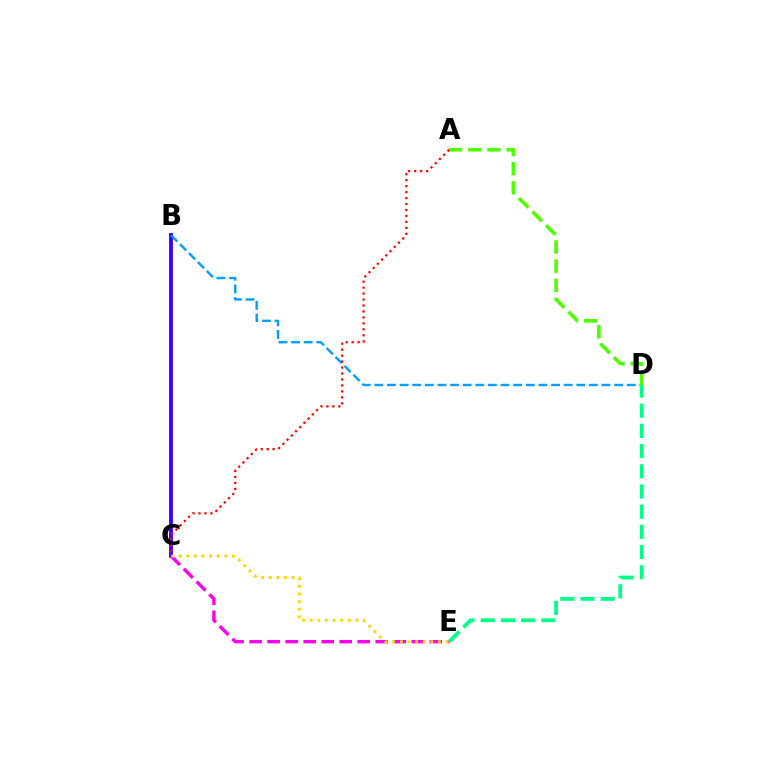{('B', 'C'): [{'color': '#3700ff', 'line_style': 'solid', 'thickness': 2.76}], ('B', 'D'): [{'color': '#009eff', 'line_style': 'dashed', 'thickness': 1.71}], ('C', 'E'): [{'color': '#ff00ed', 'line_style': 'dashed', 'thickness': 2.45}, {'color': '#ffd500', 'line_style': 'dotted', 'thickness': 2.07}], ('D', 'E'): [{'color': '#00ff86', 'line_style': 'dashed', 'thickness': 2.74}], ('A', 'D'): [{'color': '#4fff00', 'line_style': 'dashed', 'thickness': 2.61}], ('A', 'C'): [{'color': '#ff0000', 'line_style': 'dotted', 'thickness': 1.62}]}